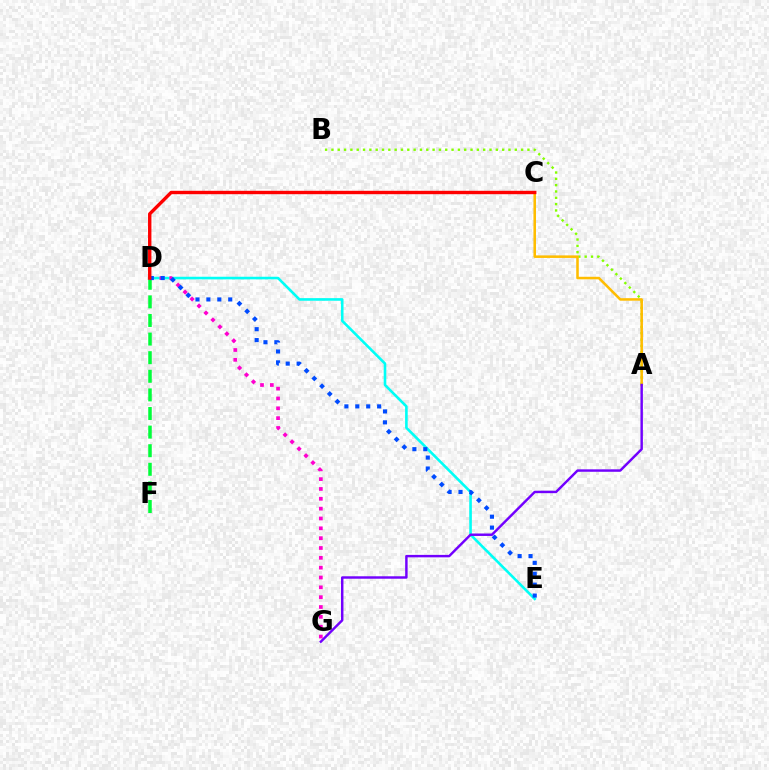{('D', 'F'): [{'color': '#00ff39', 'line_style': 'dashed', 'thickness': 2.53}], ('D', 'E'): [{'color': '#00fff6', 'line_style': 'solid', 'thickness': 1.88}, {'color': '#004bff', 'line_style': 'dotted', 'thickness': 2.97}], ('D', 'G'): [{'color': '#ff00cf', 'line_style': 'dotted', 'thickness': 2.67}], ('A', 'B'): [{'color': '#84ff00', 'line_style': 'dotted', 'thickness': 1.72}], ('A', 'C'): [{'color': '#ffbd00', 'line_style': 'solid', 'thickness': 1.84}], ('A', 'G'): [{'color': '#7200ff', 'line_style': 'solid', 'thickness': 1.76}], ('C', 'D'): [{'color': '#ff0000', 'line_style': 'solid', 'thickness': 2.44}]}